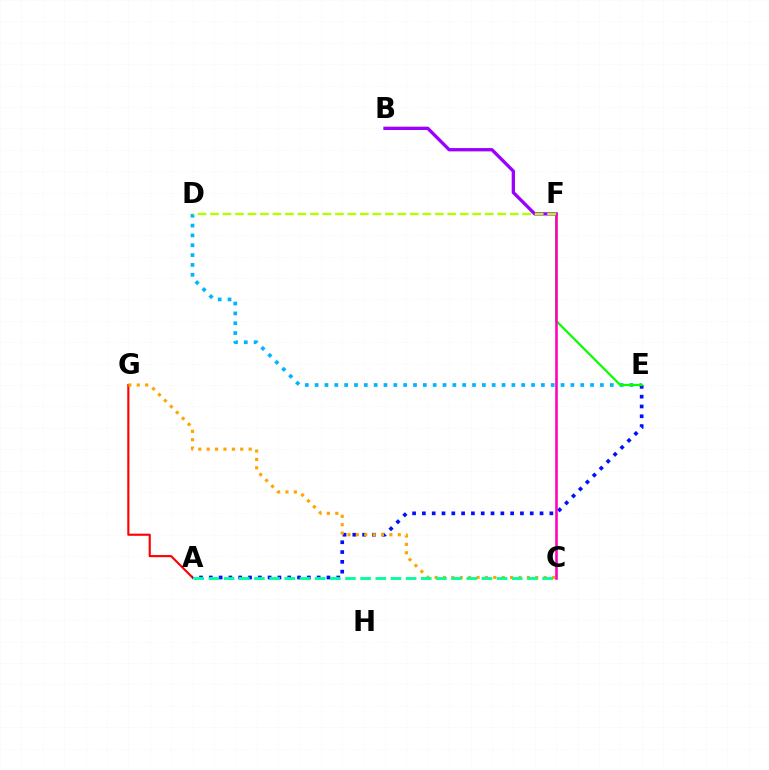{('D', 'E'): [{'color': '#00b5ff', 'line_style': 'dotted', 'thickness': 2.67}], ('A', 'G'): [{'color': '#ff0000', 'line_style': 'solid', 'thickness': 1.53}], ('A', 'E'): [{'color': '#0010ff', 'line_style': 'dotted', 'thickness': 2.66}], ('B', 'F'): [{'color': '#9b00ff', 'line_style': 'solid', 'thickness': 2.38}], ('C', 'G'): [{'color': '#ffa500', 'line_style': 'dotted', 'thickness': 2.28}], ('E', 'F'): [{'color': '#08ff00', 'line_style': 'solid', 'thickness': 1.6}], ('C', 'F'): [{'color': '#ff00bd', 'line_style': 'solid', 'thickness': 1.86}], ('D', 'F'): [{'color': '#b3ff00', 'line_style': 'dashed', 'thickness': 1.7}], ('A', 'C'): [{'color': '#00ff9d', 'line_style': 'dashed', 'thickness': 2.06}]}